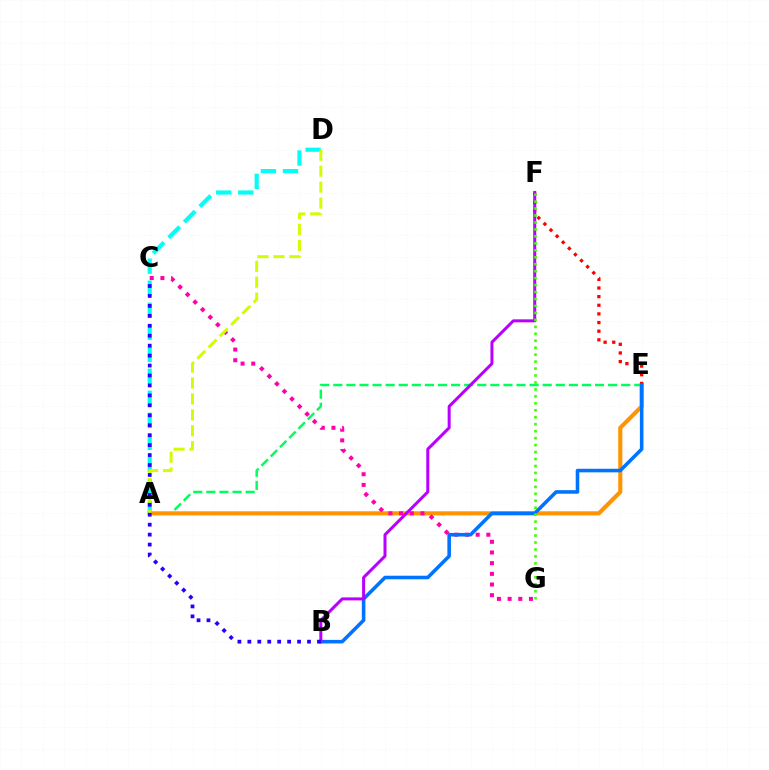{('A', 'E'): [{'color': '#00ff5c', 'line_style': 'dashed', 'thickness': 1.78}, {'color': '#ff9400', 'line_style': 'solid', 'thickness': 2.95}], ('E', 'F'): [{'color': '#ff0000', 'line_style': 'dotted', 'thickness': 2.35}], ('C', 'G'): [{'color': '#ff00ac', 'line_style': 'dotted', 'thickness': 2.9}], ('A', 'D'): [{'color': '#00fff6', 'line_style': 'dashed', 'thickness': 2.99}, {'color': '#d1ff00', 'line_style': 'dashed', 'thickness': 2.16}], ('B', 'E'): [{'color': '#0074ff', 'line_style': 'solid', 'thickness': 2.57}], ('B', 'F'): [{'color': '#b900ff', 'line_style': 'solid', 'thickness': 2.16}], ('F', 'G'): [{'color': '#3dff00', 'line_style': 'dotted', 'thickness': 1.89}], ('B', 'C'): [{'color': '#2500ff', 'line_style': 'dotted', 'thickness': 2.7}]}